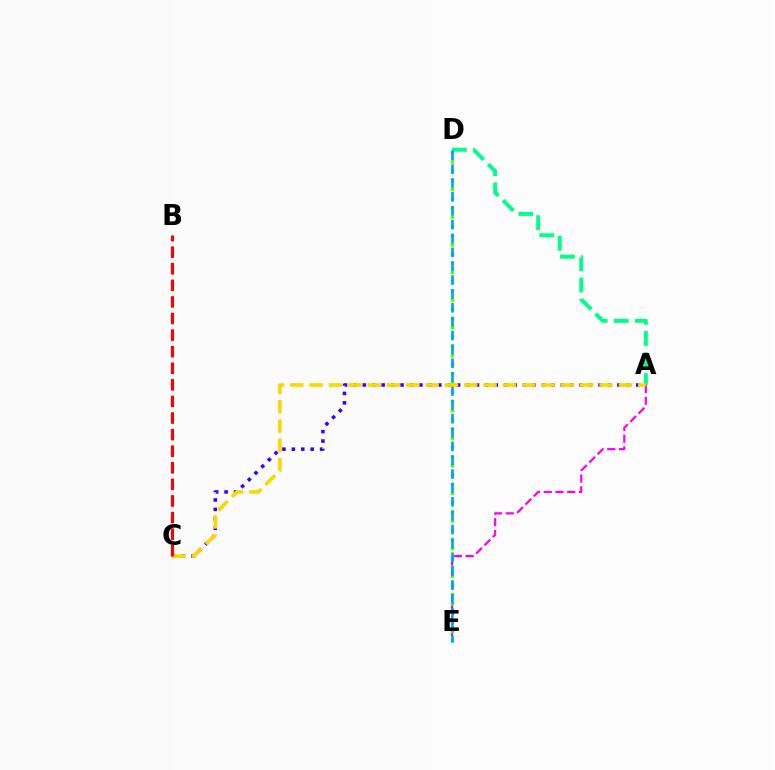{('A', 'E'): [{'color': '#ff00ed', 'line_style': 'dashed', 'thickness': 1.59}], ('A', 'C'): [{'color': '#3700ff', 'line_style': 'dotted', 'thickness': 2.56}, {'color': '#ffd500', 'line_style': 'dashed', 'thickness': 2.63}], ('D', 'E'): [{'color': '#4fff00', 'line_style': 'dotted', 'thickness': 2.5}, {'color': '#009eff', 'line_style': 'dashed', 'thickness': 1.88}], ('A', 'D'): [{'color': '#00ff86', 'line_style': 'dashed', 'thickness': 2.86}], ('B', 'C'): [{'color': '#ff0000', 'line_style': 'dashed', 'thickness': 2.25}]}